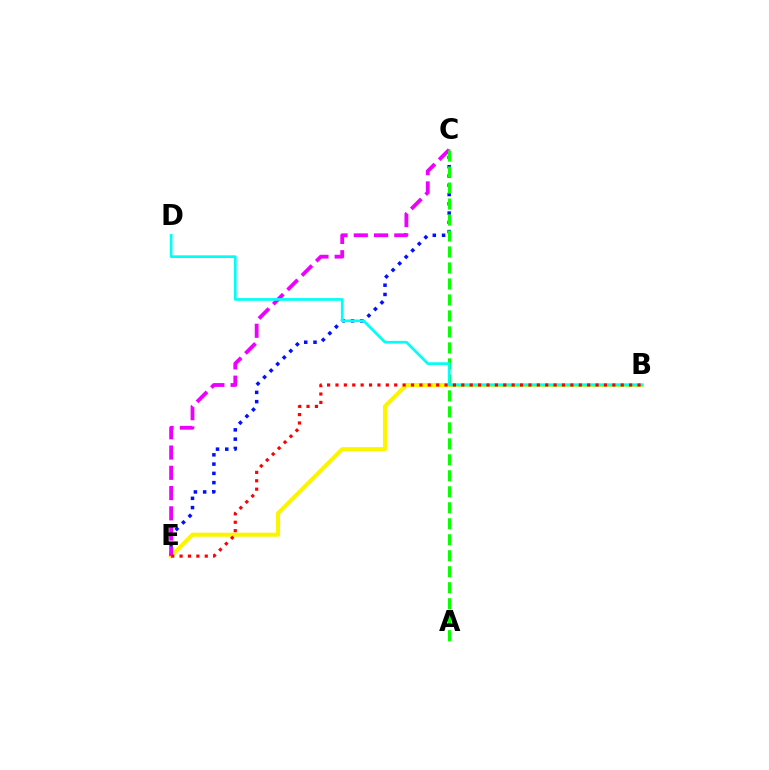{('C', 'E'): [{'color': '#0010ff', 'line_style': 'dotted', 'thickness': 2.52}, {'color': '#ee00ff', 'line_style': 'dashed', 'thickness': 2.75}], ('B', 'E'): [{'color': '#fcf500', 'line_style': 'solid', 'thickness': 2.93}, {'color': '#ff0000', 'line_style': 'dotted', 'thickness': 2.28}], ('A', 'C'): [{'color': '#08ff00', 'line_style': 'dashed', 'thickness': 2.17}], ('B', 'D'): [{'color': '#00fff6', 'line_style': 'solid', 'thickness': 1.94}]}